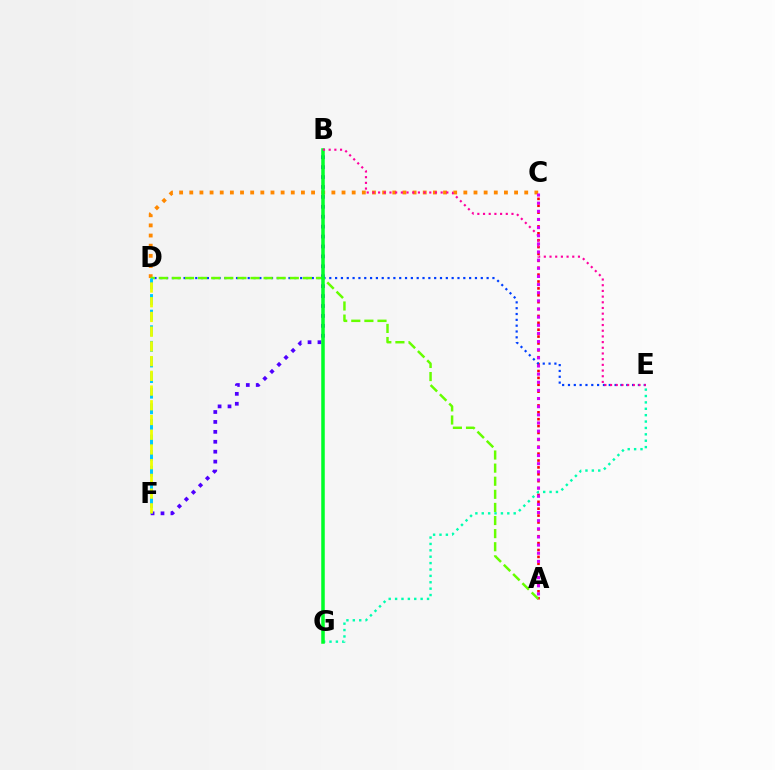{('A', 'C'): [{'color': '#ff0000', 'line_style': 'dotted', 'thickness': 1.87}, {'color': '#d600ff', 'line_style': 'dotted', 'thickness': 2.21}], ('C', 'D'): [{'color': '#ff8800', 'line_style': 'dotted', 'thickness': 2.76}], ('E', 'G'): [{'color': '#00ffaf', 'line_style': 'dotted', 'thickness': 1.74}], ('B', 'F'): [{'color': '#4f00ff', 'line_style': 'dotted', 'thickness': 2.7}], ('D', 'E'): [{'color': '#003fff', 'line_style': 'dotted', 'thickness': 1.58}], ('A', 'D'): [{'color': '#66ff00', 'line_style': 'dashed', 'thickness': 1.78}], ('D', 'F'): [{'color': '#00c7ff', 'line_style': 'dashed', 'thickness': 2.12}, {'color': '#eeff00', 'line_style': 'dashed', 'thickness': 2.0}], ('B', 'G'): [{'color': '#00ff27', 'line_style': 'solid', 'thickness': 2.53}], ('B', 'E'): [{'color': '#ff00a0', 'line_style': 'dotted', 'thickness': 1.55}]}